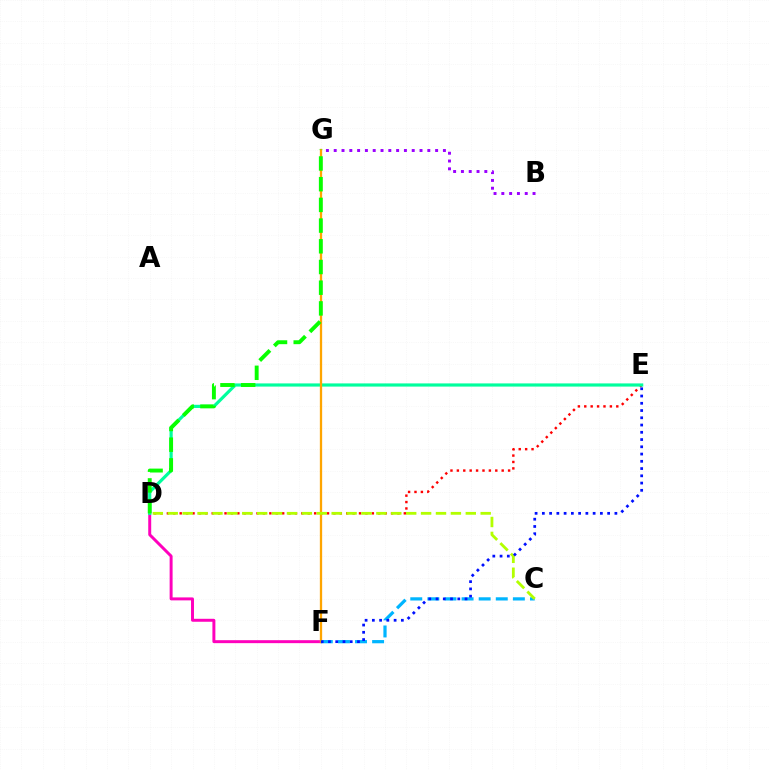{('D', 'F'): [{'color': '#ff00bd', 'line_style': 'solid', 'thickness': 2.13}], ('C', 'F'): [{'color': '#00b5ff', 'line_style': 'dashed', 'thickness': 2.32}], ('D', 'E'): [{'color': '#ff0000', 'line_style': 'dotted', 'thickness': 1.74}, {'color': '#00ff9d', 'line_style': 'solid', 'thickness': 2.29}], ('B', 'G'): [{'color': '#9b00ff', 'line_style': 'dotted', 'thickness': 2.12}], ('F', 'G'): [{'color': '#ffa500', 'line_style': 'solid', 'thickness': 1.65}], ('C', 'D'): [{'color': '#b3ff00', 'line_style': 'dashed', 'thickness': 2.02}], ('D', 'G'): [{'color': '#08ff00', 'line_style': 'dashed', 'thickness': 2.81}], ('E', 'F'): [{'color': '#0010ff', 'line_style': 'dotted', 'thickness': 1.97}]}